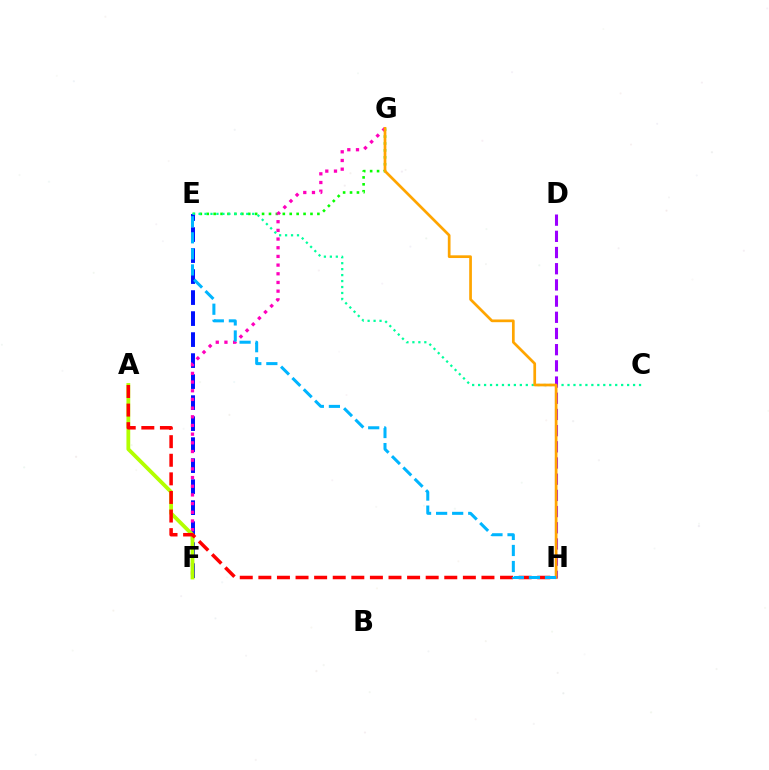{('E', 'G'): [{'color': '#08ff00', 'line_style': 'dotted', 'thickness': 1.88}], ('E', 'F'): [{'color': '#0010ff', 'line_style': 'dashed', 'thickness': 2.85}], ('C', 'E'): [{'color': '#00ff9d', 'line_style': 'dotted', 'thickness': 1.62}], ('F', 'G'): [{'color': '#ff00bd', 'line_style': 'dotted', 'thickness': 2.36}], ('D', 'H'): [{'color': '#9b00ff', 'line_style': 'dashed', 'thickness': 2.2}], ('A', 'F'): [{'color': '#b3ff00', 'line_style': 'solid', 'thickness': 2.73}], ('G', 'H'): [{'color': '#ffa500', 'line_style': 'solid', 'thickness': 1.95}], ('A', 'H'): [{'color': '#ff0000', 'line_style': 'dashed', 'thickness': 2.53}], ('E', 'H'): [{'color': '#00b5ff', 'line_style': 'dashed', 'thickness': 2.18}]}